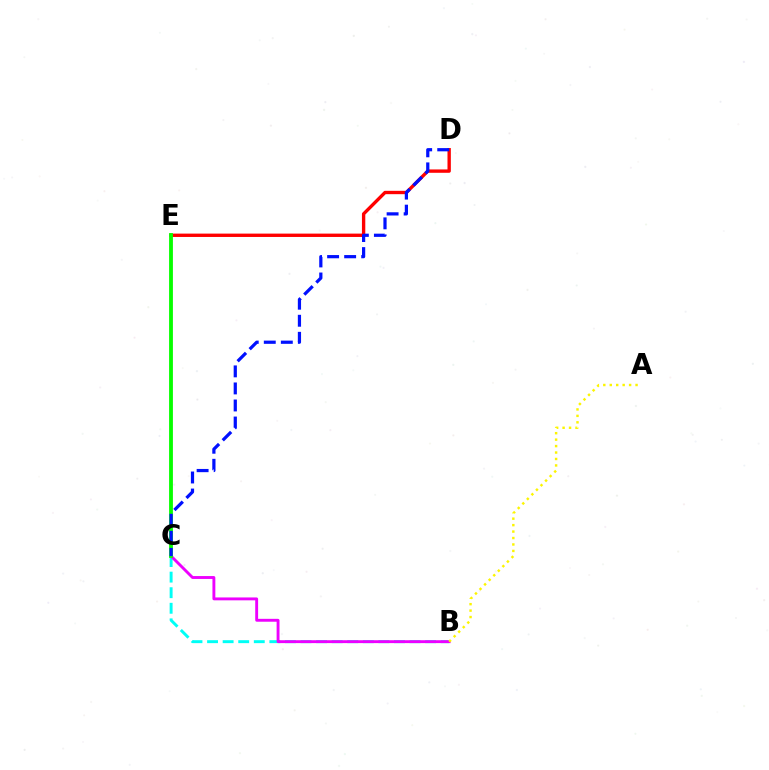{('D', 'E'): [{'color': '#ff0000', 'line_style': 'solid', 'thickness': 2.42}], ('B', 'C'): [{'color': '#00fff6', 'line_style': 'dashed', 'thickness': 2.12}, {'color': '#ee00ff', 'line_style': 'solid', 'thickness': 2.08}], ('A', 'B'): [{'color': '#fcf500', 'line_style': 'dotted', 'thickness': 1.75}], ('C', 'E'): [{'color': '#08ff00', 'line_style': 'solid', 'thickness': 2.75}], ('C', 'D'): [{'color': '#0010ff', 'line_style': 'dashed', 'thickness': 2.32}]}